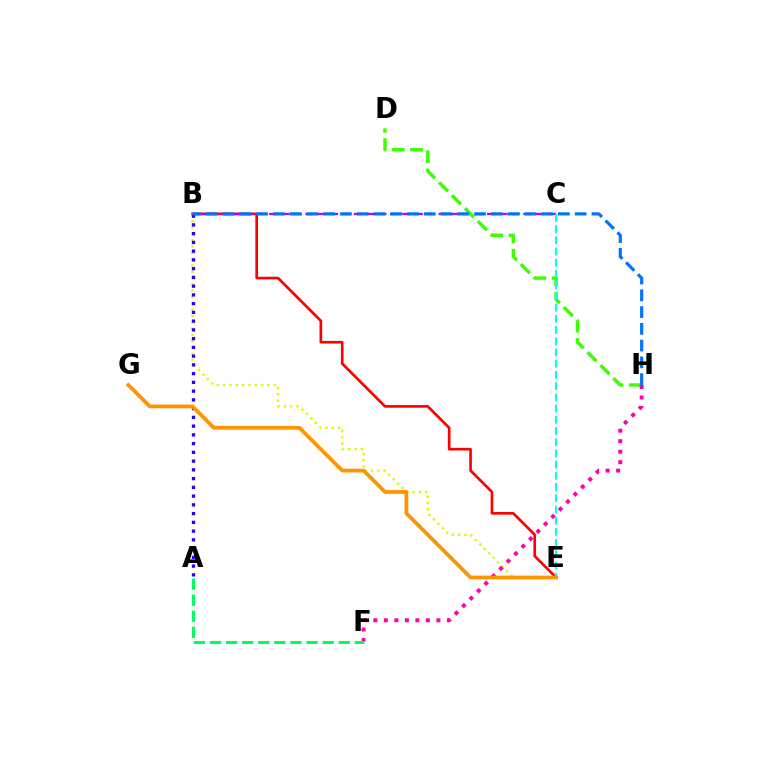{('B', 'E'): [{'color': '#ff0000', 'line_style': 'solid', 'thickness': 1.92}, {'color': '#d1ff00', 'line_style': 'dotted', 'thickness': 1.71}], ('B', 'C'): [{'color': '#b900ff', 'line_style': 'dashed', 'thickness': 1.64}], ('D', 'H'): [{'color': '#3dff00', 'line_style': 'dashed', 'thickness': 2.49}], ('A', 'B'): [{'color': '#2500ff', 'line_style': 'dotted', 'thickness': 2.38}], ('C', 'E'): [{'color': '#00fff6', 'line_style': 'dashed', 'thickness': 1.52}], ('F', 'H'): [{'color': '#ff00ac', 'line_style': 'dotted', 'thickness': 2.86}], ('E', 'G'): [{'color': '#ff9400', 'line_style': 'solid', 'thickness': 2.71}], ('A', 'F'): [{'color': '#00ff5c', 'line_style': 'dashed', 'thickness': 2.19}], ('B', 'H'): [{'color': '#0074ff', 'line_style': 'dashed', 'thickness': 2.28}]}